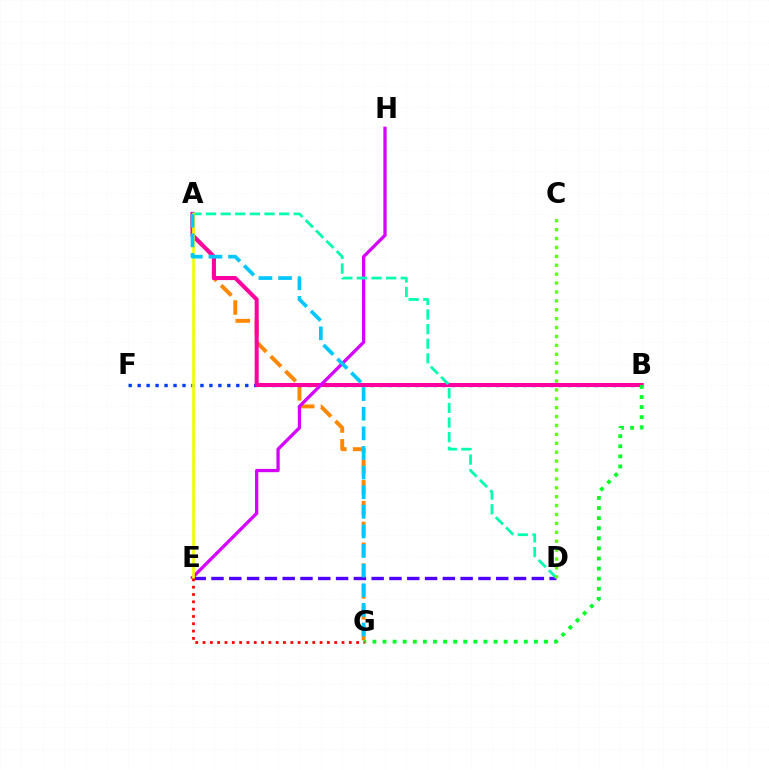{('A', 'G'): [{'color': '#ff8800', 'line_style': 'dashed', 'thickness': 2.83}, {'color': '#00c7ff', 'line_style': 'dashed', 'thickness': 2.67}], ('B', 'F'): [{'color': '#003fff', 'line_style': 'dotted', 'thickness': 2.44}], ('A', 'B'): [{'color': '#ff00a0', 'line_style': 'solid', 'thickness': 2.91}], ('E', 'H'): [{'color': '#d600ff', 'line_style': 'solid', 'thickness': 2.36}], ('D', 'E'): [{'color': '#4f00ff', 'line_style': 'dashed', 'thickness': 2.42}], ('A', 'D'): [{'color': '#00ffaf', 'line_style': 'dashed', 'thickness': 1.99}], ('A', 'E'): [{'color': '#eeff00', 'line_style': 'solid', 'thickness': 1.95}], ('B', 'G'): [{'color': '#00ff27', 'line_style': 'dotted', 'thickness': 2.74}], ('E', 'G'): [{'color': '#ff0000', 'line_style': 'dotted', 'thickness': 1.99}], ('C', 'D'): [{'color': '#66ff00', 'line_style': 'dotted', 'thickness': 2.42}]}